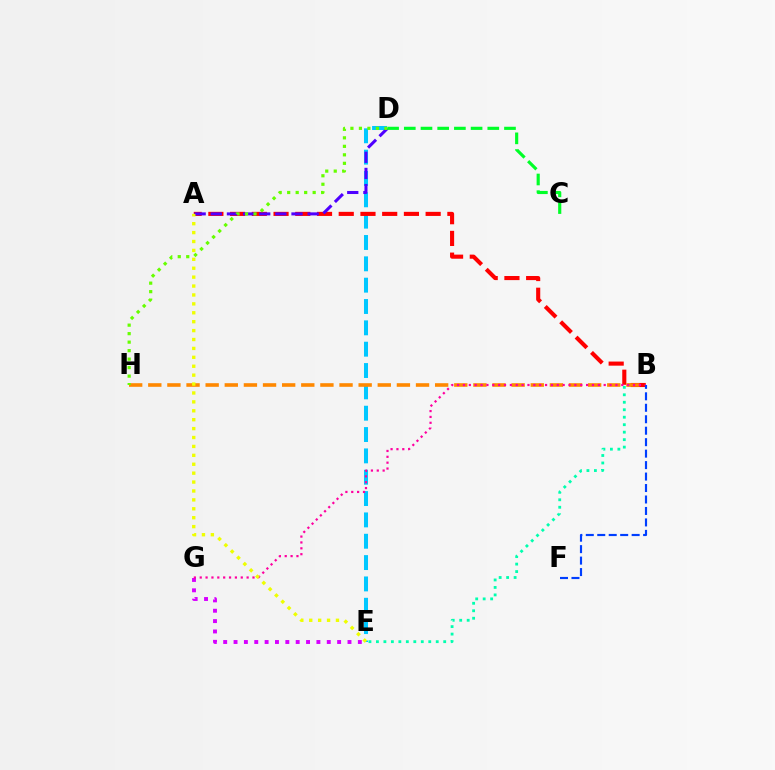{('B', 'E'): [{'color': '#00ffaf', 'line_style': 'dotted', 'thickness': 2.03}], ('D', 'E'): [{'color': '#00c7ff', 'line_style': 'dashed', 'thickness': 2.9}], ('E', 'G'): [{'color': '#d600ff', 'line_style': 'dotted', 'thickness': 2.81}], ('A', 'B'): [{'color': '#ff0000', 'line_style': 'dashed', 'thickness': 2.95}], ('B', 'H'): [{'color': '#ff8800', 'line_style': 'dashed', 'thickness': 2.6}], ('A', 'D'): [{'color': '#4f00ff', 'line_style': 'dashed', 'thickness': 2.19}], ('D', 'H'): [{'color': '#66ff00', 'line_style': 'dotted', 'thickness': 2.31}], ('B', 'G'): [{'color': '#ff00a0', 'line_style': 'dotted', 'thickness': 1.59}], ('A', 'E'): [{'color': '#eeff00', 'line_style': 'dotted', 'thickness': 2.42}], ('B', 'F'): [{'color': '#003fff', 'line_style': 'dashed', 'thickness': 1.56}], ('C', 'D'): [{'color': '#00ff27', 'line_style': 'dashed', 'thickness': 2.27}]}